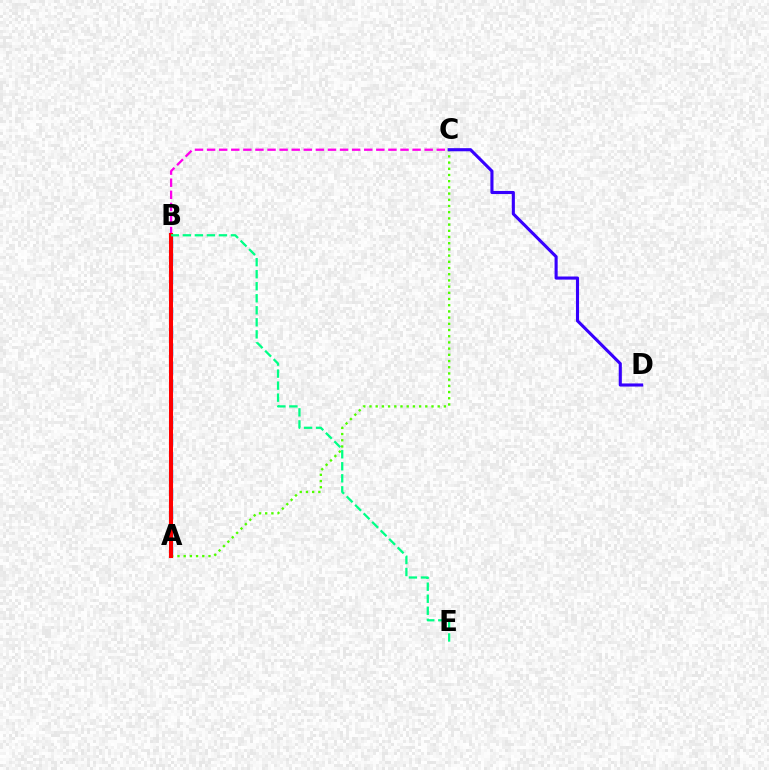{('A', 'B'): [{'color': '#009eff', 'line_style': 'dashed', 'thickness': 2.45}, {'color': '#ffd500', 'line_style': 'dashed', 'thickness': 1.69}, {'color': '#ff0000', 'line_style': 'solid', 'thickness': 2.92}], ('A', 'C'): [{'color': '#4fff00', 'line_style': 'dotted', 'thickness': 1.68}], ('B', 'C'): [{'color': '#ff00ed', 'line_style': 'dashed', 'thickness': 1.64}], ('C', 'D'): [{'color': '#3700ff', 'line_style': 'solid', 'thickness': 2.23}], ('B', 'E'): [{'color': '#00ff86', 'line_style': 'dashed', 'thickness': 1.63}]}